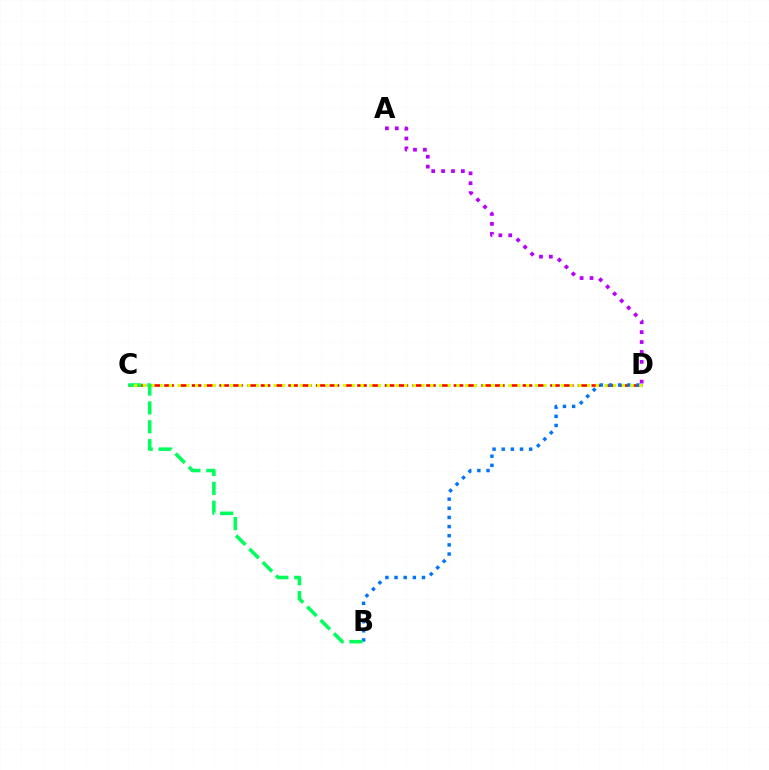{('C', 'D'): [{'color': '#ff0000', 'line_style': 'dashed', 'thickness': 1.87}, {'color': '#d1ff00', 'line_style': 'dotted', 'thickness': 2.37}], ('B', 'D'): [{'color': '#0074ff', 'line_style': 'dotted', 'thickness': 2.49}], ('B', 'C'): [{'color': '#00ff5c', 'line_style': 'dashed', 'thickness': 2.56}], ('A', 'D'): [{'color': '#b900ff', 'line_style': 'dotted', 'thickness': 2.69}]}